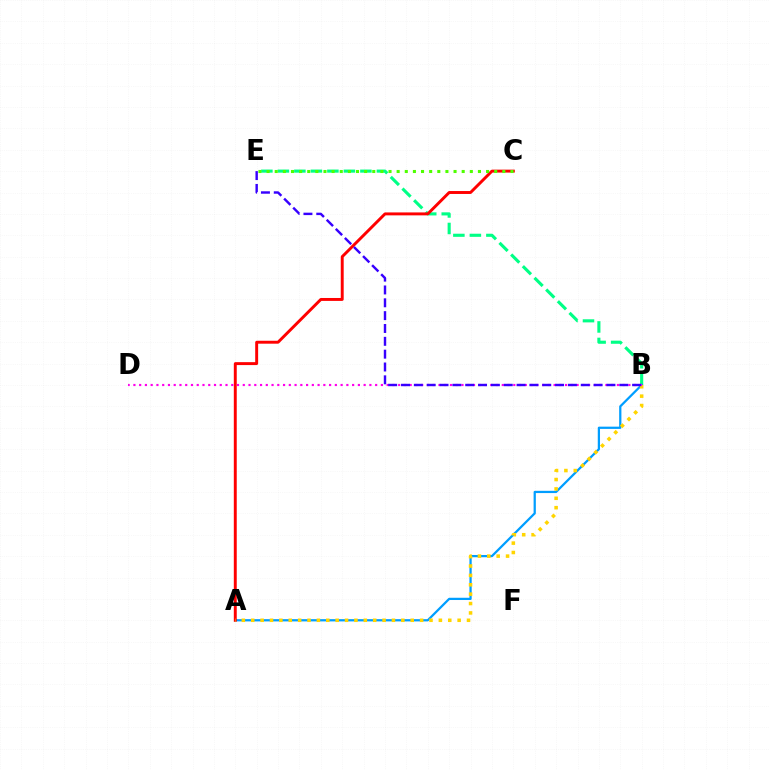{('B', 'E'): [{'color': '#00ff86', 'line_style': 'dashed', 'thickness': 2.24}, {'color': '#3700ff', 'line_style': 'dashed', 'thickness': 1.74}], ('A', 'B'): [{'color': '#009eff', 'line_style': 'solid', 'thickness': 1.62}, {'color': '#ffd500', 'line_style': 'dotted', 'thickness': 2.55}], ('A', 'C'): [{'color': '#ff0000', 'line_style': 'solid', 'thickness': 2.11}], ('B', 'D'): [{'color': '#ff00ed', 'line_style': 'dotted', 'thickness': 1.56}], ('C', 'E'): [{'color': '#4fff00', 'line_style': 'dotted', 'thickness': 2.21}]}